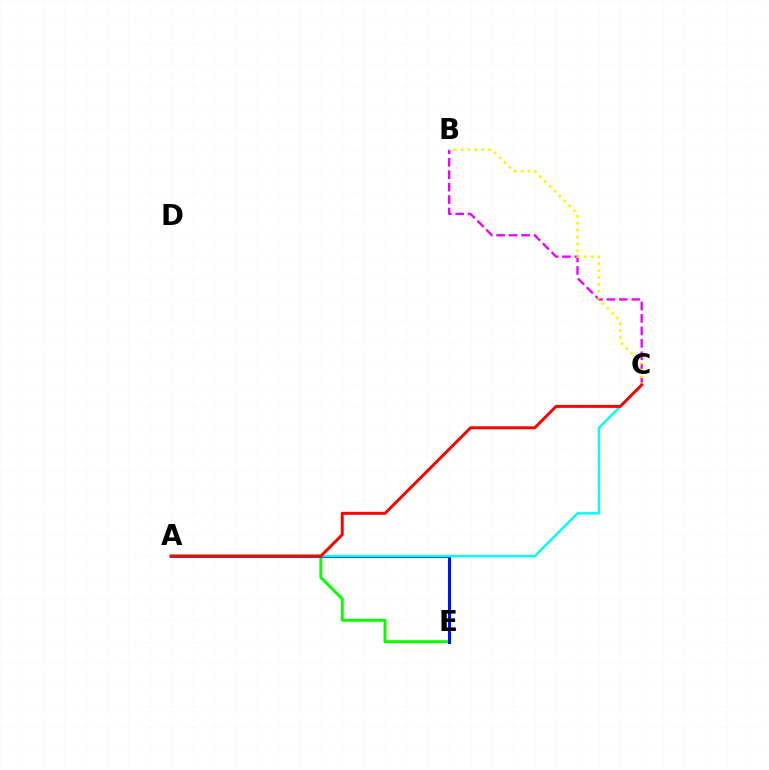{('A', 'E'): [{'color': '#08ff00', 'line_style': 'solid', 'thickness': 2.14}, {'color': '#0010ff', 'line_style': 'solid', 'thickness': 2.15}], ('B', 'C'): [{'color': '#ee00ff', 'line_style': 'dashed', 'thickness': 1.69}, {'color': '#fcf500', 'line_style': 'dotted', 'thickness': 1.87}], ('A', 'C'): [{'color': '#00fff6', 'line_style': 'solid', 'thickness': 1.75}, {'color': '#ff0000', 'line_style': 'solid', 'thickness': 2.14}]}